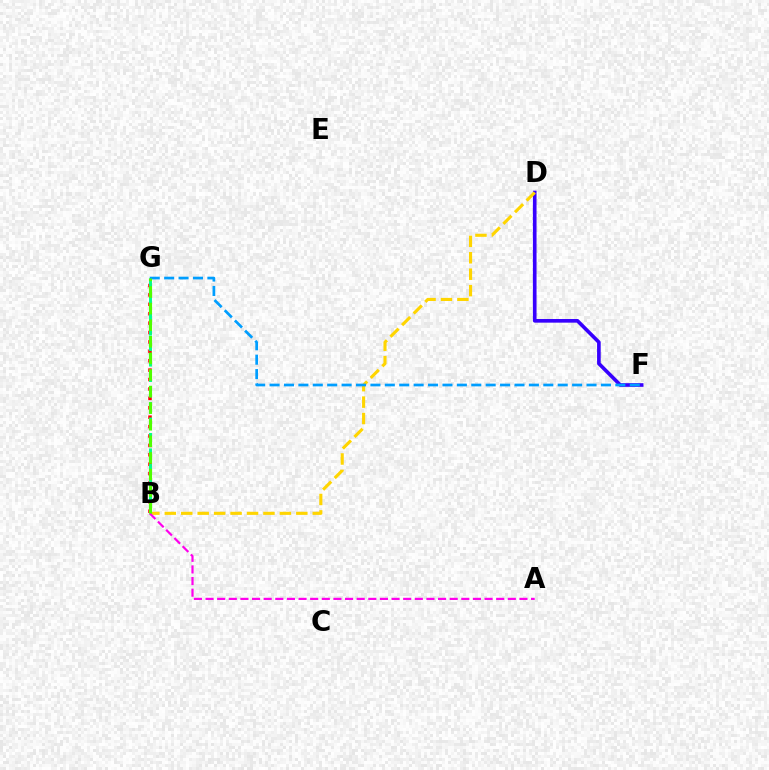{('B', 'G'): [{'color': '#ff0000', 'line_style': 'dotted', 'thickness': 2.56}, {'color': '#00ff86', 'line_style': 'dashed', 'thickness': 2.1}, {'color': '#4fff00', 'line_style': 'dashed', 'thickness': 2.25}], ('D', 'F'): [{'color': '#3700ff', 'line_style': 'solid', 'thickness': 2.62}], ('B', 'D'): [{'color': '#ffd500', 'line_style': 'dashed', 'thickness': 2.23}], ('A', 'B'): [{'color': '#ff00ed', 'line_style': 'dashed', 'thickness': 1.58}], ('F', 'G'): [{'color': '#009eff', 'line_style': 'dashed', 'thickness': 1.96}]}